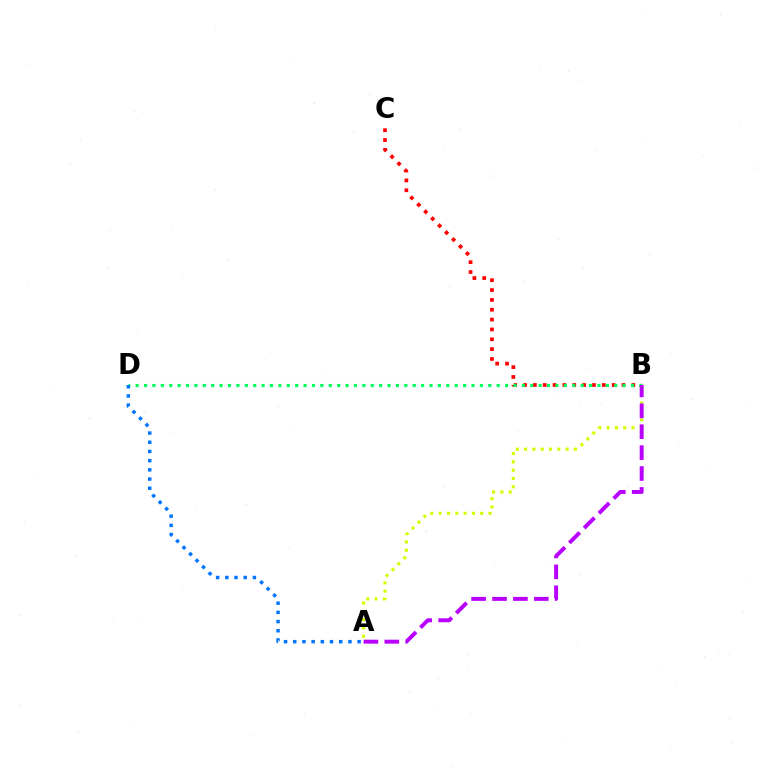{('B', 'C'): [{'color': '#ff0000', 'line_style': 'dotted', 'thickness': 2.68}], ('B', 'D'): [{'color': '#00ff5c', 'line_style': 'dotted', 'thickness': 2.28}], ('A', 'D'): [{'color': '#0074ff', 'line_style': 'dotted', 'thickness': 2.5}], ('A', 'B'): [{'color': '#d1ff00', 'line_style': 'dotted', 'thickness': 2.26}, {'color': '#b900ff', 'line_style': 'dashed', 'thickness': 2.84}]}